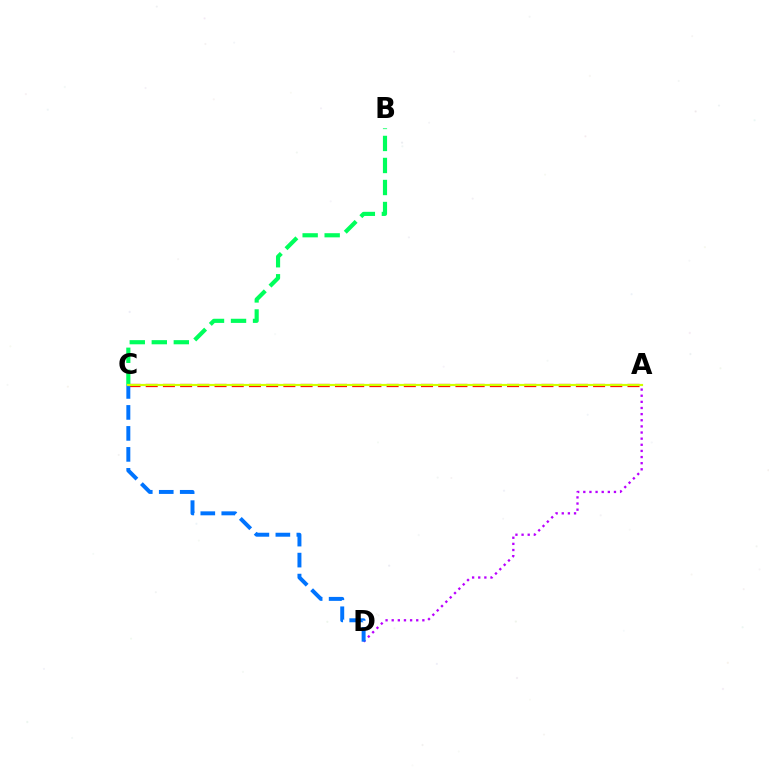{('A', 'C'): [{'color': '#ff0000', 'line_style': 'dashed', 'thickness': 2.34}, {'color': '#d1ff00', 'line_style': 'solid', 'thickness': 1.57}], ('A', 'D'): [{'color': '#b900ff', 'line_style': 'dotted', 'thickness': 1.67}], ('B', 'C'): [{'color': '#00ff5c', 'line_style': 'dashed', 'thickness': 2.99}], ('C', 'D'): [{'color': '#0074ff', 'line_style': 'dashed', 'thickness': 2.85}]}